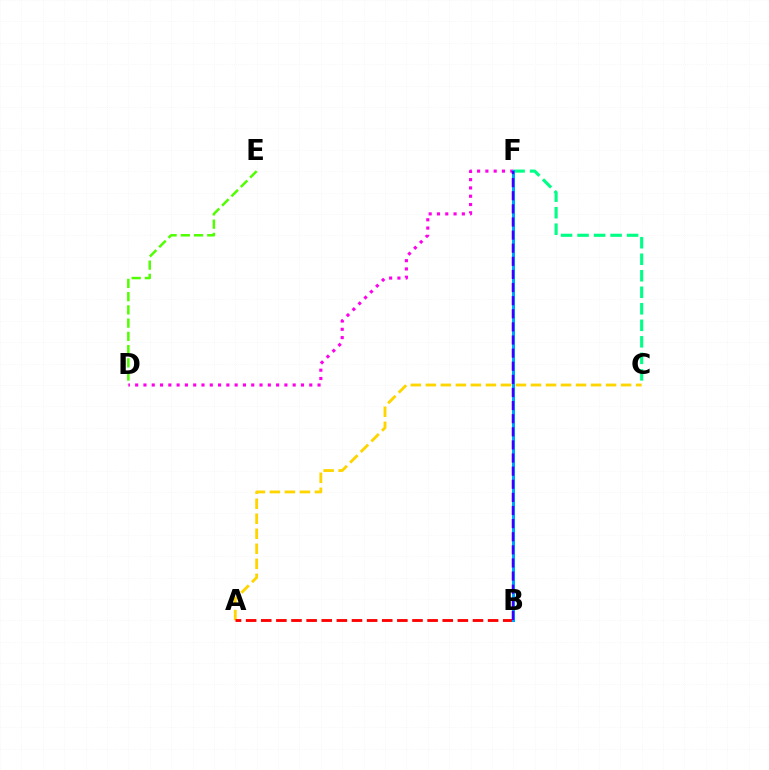{('A', 'C'): [{'color': '#ffd500', 'line_style': 'dashed', 'thickness': 2.04}], ('D', 'E'): [{'color': '#4fff00', 'line_style': 'dashed', 'thickness': 1.8}], ('A', 'B'): [{'color': '#ff0000', 'line_style': 'dashed', 'thickness': 2.05}], ('C', 'F'): [{'color': '#00ff86', 'line_style': 'dashed', 'thickness': 2.24}], ('D', 'F'): [{'color': '#ff00ed', 'line_style': 'dotted', 'thickness': 2.25}], ('B', 'F'): [{'color': '#009eff', 'line_style': 'solid', 'thickness': 2.18}, {'color': '#3700ff', 'line_style': 'dashed', 'thickness': 1.78}]}